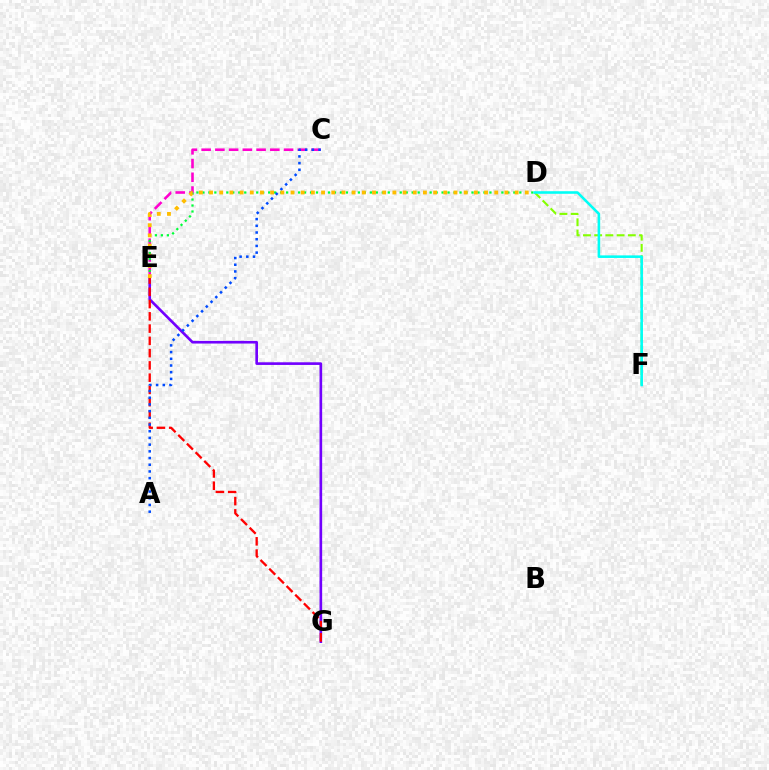{('D', 'F'): [{'color': '#84ff00', 'line_style': 'dashed', 'thickness': 1.52}, {'color': '#00fff6', 'line_style': 'solid', 'thickness': 1.86}], ('C', 'E'): [{'color': '#ff00cf', 'line_style': 'dashed', 'thickness': 1.87}], ('E', 'G'): [{'color': '#7200ff', 'line_style': 'solid', 'thickness': 1.9}, {'color': '#ff0000', 'line_style': 'dashed', 'thickness': 1.67}], ('D', 'E'): [{'color': '#00ff39', 'line_style': 'dotted', 'thickness': 1.62}, {'color': '#ffbd00', 'line_style': 'dotted', 'thickness': 2.77}], ('A', 'C'): [{'color': '#004bff', 'line_style': 'dotted', 'thickness': 1.82}]}